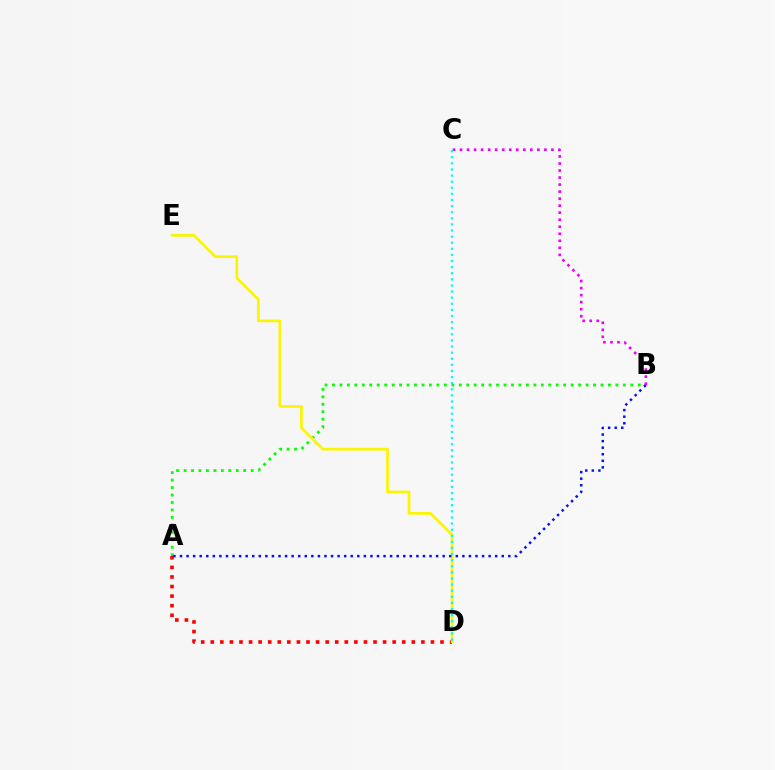{('B', 'C'): [{'color': '#ee00ff', 'line_style': 'dotted', 'thickness': 1.91}], ('A', 'D'): [{'color': '#ff0000', 'line_style': 'dotted', 'thickness': 2.6}], ('A', 'B'): [{'color': '#08ff00', 'line_style': 'dotted', 'thickness': 2.03}, {'color': '#0010ff', 'line_style': 'dotted', 'thickness': 1.78}], ('D', 'E'): [{'color': '#fcf500', 'line_style': 'solid', 'thickness': 1.95}], ('C', 'D'): [{'color': '#00fff6', 'line_style': 'dotted', 'thickness': 1.66}]}